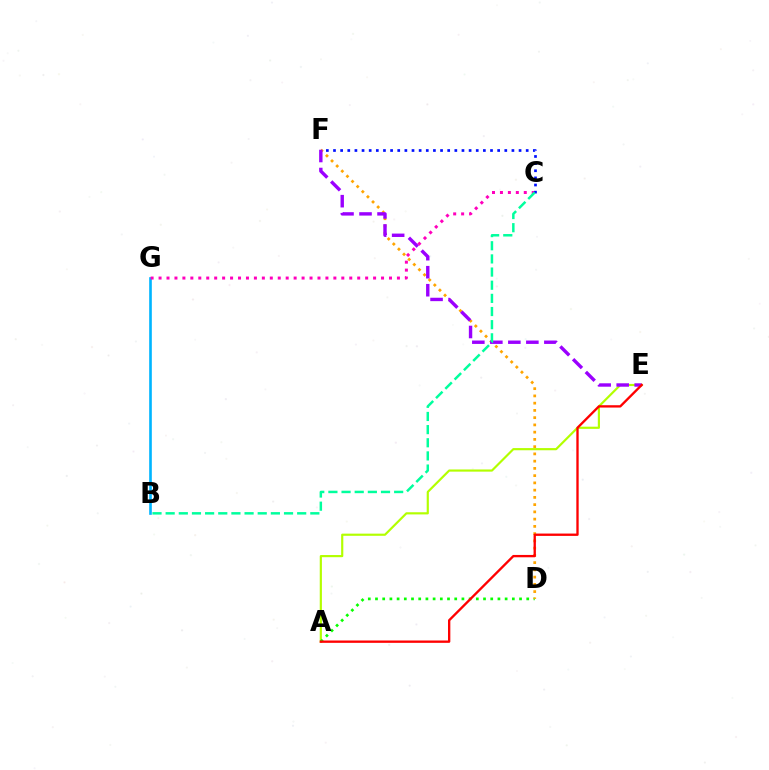{('A', 'E'): [{'color': '#b3ff00', 'line_style': 'solid', 'thickness': 1.56}, {'color': '#ff0000', 'line_style': 'solid', 'thickness': 1.68}], ('B', 'G'): [{'color': '#00b5ff', 'line_style': 'solid', 'thickness': 1.9}], ('C', 'G'): [{'color': '#ff00bd', 'line_style': 'dotted', 'thickness': 2.16}], ('A', 'D'): [{'color': '#08ff00', 'line_style': 'dotted', 'thickness': 1.96}], ('D', 'F'): [{'color': '#ffa500', 'line_style': 'dotted', 'thickness': 1.97}], ('C', 'F'): [{'color': '#0010ff', 'line_style': 'dotted', 'thickness': 1.94}], ('E', 'F'): [{'color': '#9b00ff', 'line_style': 'dashed', 'thickness': 2.45}], ('B', 'C'): [{'color': '#00ff9d', 'line_style': 'dashed', 'thickness': 1.79}]}